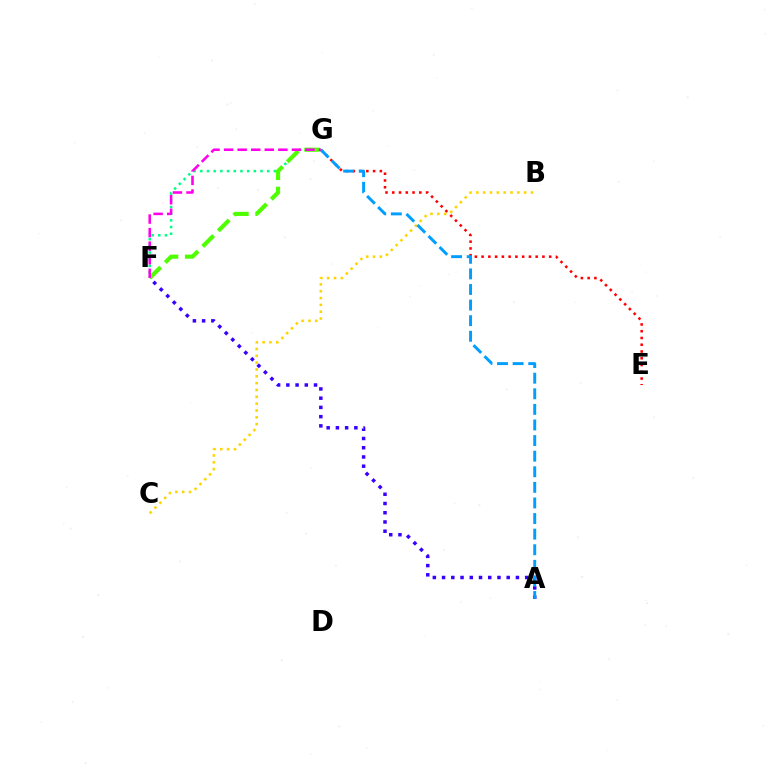{('A', 'F'): [{'color': '#3700ff', 'line_style': 'dotted', 'thickness': 2.51}], ('E', 'G'): [{'color': '#ff0000', 'line_style': 'dotted', 'thickness': 1.84}], ('F', 'G'): [{'color': '#00ff86', 'line_style': 'dotted', 'thickness': 1.82}, {'color': '#4fff00', 'line_style': 'dashed', 'thickness': 2.99}, {'color': '#ff00ed', 'line_style': 'dashed', 'thickness': 1.84}], ('B', 'C'): [{'color': '#ffd500', 'line_style': 'dotted', 'thickness': 1.86}], ('A', 'G'): [{'color': '#009eff', 'line_style': 'dashed', 'thickness': 2.12}]}